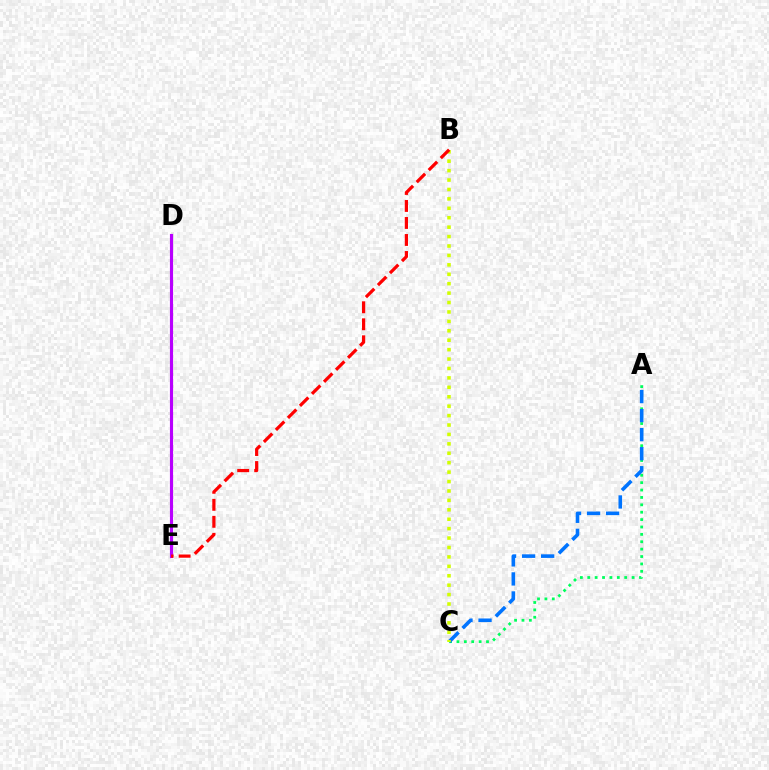{('D', 'E'): [{'color': '#b900ff', 'line_style': 'solid', 'thickness': 2.25}], ('A', 'C'): [{'color': '#00ff5c', 'line_style': 'dotted', 'thickness': 2.01}, {'color': '#0074ff', 'line_style': 'dashed', 'thickness': 2.59}], ('B', 'C'): [{'color': '#d1ff00', 'line_style': 'dotted', 'thickness': 2.56}], ('B', 'E'): [{'color': '#ff0000', 'line_style': 'dashed', 'thickness': 2.31}]}